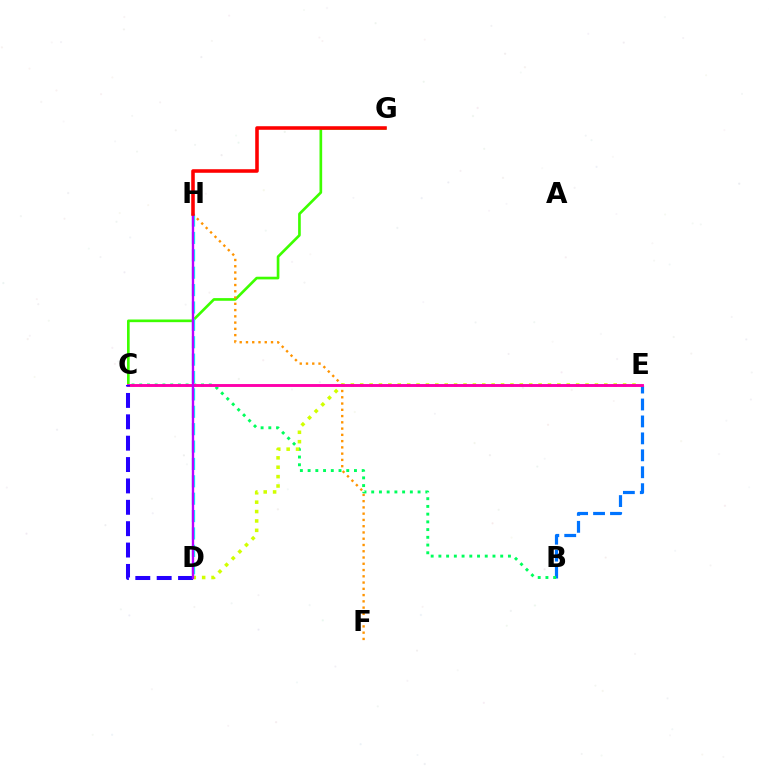{('C', 'G'): [{'color': '#3dff00', 'line_style': 'solid', 'thickness': 1.92}], ('F', 'H'): [{'color': '#ff9400', 'line_style': 'dotted', 'thickness': 1.7}], ('D', 'H'): [{'color': '#00fff6', 'line_style': 'dashed', 'thickness': 2.36}, {'color': '#b900ff', 'line_style': 'solid', 'thickness': 1.71}], ('B', 'E'): [{'color': '#0074ff', 'line_style': 'dashed', 'thickness': 2.3}], ('B', 'C'): [{'color': '#00ff5c', 'line_style': 'dotted', 'thickness': 2.1}], ('D', 'E'): [{'color': '#d1ff00', 'line_style': 'dotted', 'thickness': 2.55}], ('C', 'E'): [{'color': '#ff00ac', 'line_style': 'solid', 'thickness': 2.09}], ('C', 'D'): [{'color': '#2500ff', 'line_style': 'dashed', 'thickness': 2.9}], ('G', 'H'): [{'color': '#ff0000', 'line_style': 'solid', 'thickness': 2.57}]}